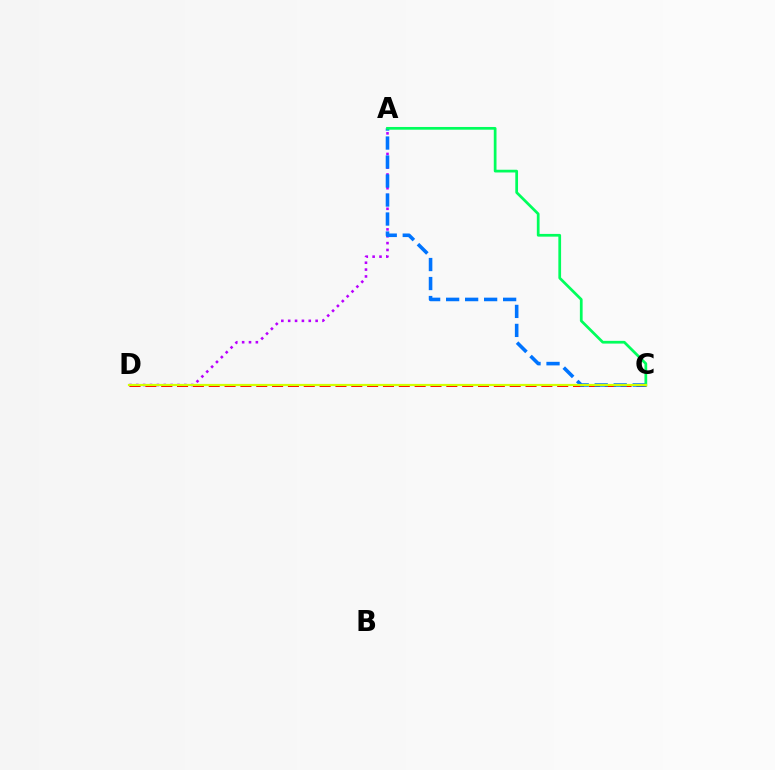{('A', 'D'): [{'color': '#b900ff', 'line_style': 'dotted', 'thickness': 1.86}], ('C', 'D'): [{'color': '#ff0000', 'line_style': 'dashed', 'thickness': 2.15}, {'color': '#d1ff00', 'line_style': 'solid', 'thickness': 1.59}], ('A', 'C'): [{'color': '#0074ff', 'line_style': 'dashed', 'thickness': 2.58}, {'color': '#00ff5c', 'line_style': 'solid', 'thickness': 1.97}]}